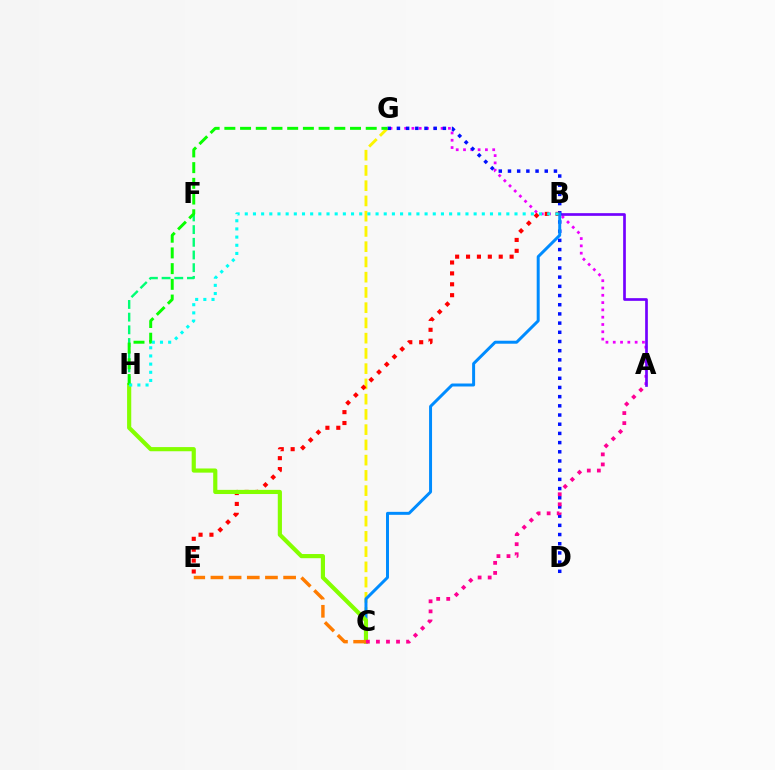{('A', 'G'): [{'color': '#ee00ff', 'line_style': 'dotted', 'thickness': 1.98}], ('C', 'G'): [{'color': '#fcf500', 'line_style': 'dashed', 'thickness': 2.07}], ('A', 'B'): [{'color': '#7200ff', 'line_style': 'solid', 'thickness': 1.94}], ('D', 'G'): [{'color': '#0010ff', 'line_style': 'dotted', 'thickness': 2.5}], ('B', 'E'): [{'color': '#ff0000', 'line_style': 'dotted', 'thickness': 2.96}], ('B', 'C'): [{'color': '#008cff', 'line_style': 'solid', 'thickness': 2.14}], ('F', 'H'): [{'color': '#00ff74', 'line_style': 'dashed', 'thickness': 1.72}], ('C', 'H'): [{'color': '#84ff00', 'line_style': 'solid', 'thickness': 3.0}], ('C', 'E'): [{'color': '#ff7c00', 'line_style': 'dashed', 'thickness': 2.47}], ('A', 'C'): [{'color': '#ff0094', 'line_style': 'dotted', 'thickness': 2.73}], ('G', 'H'): [{'color': '#08ff00', 'line_style': 'dashed', 'thickness': 2.13}], ('B', 'H'): [{'color': '#00fff6', 'line_style': 'dotted', 'thickness': 2.22}]}